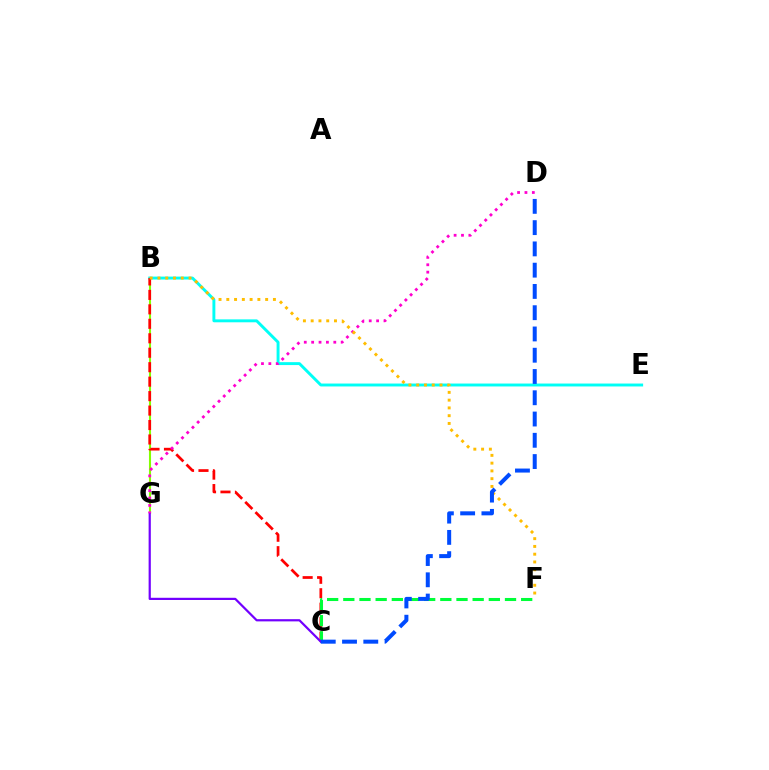{('B', 'G'): [{'color': '#84ff00', 'line_style': 'solid', 'thickness': 1.51}], ('B', 'E'): [{'color': '#00fff6', 'line_style': 'solid', 'thickness': 2.1}], ('B', 'C'): [{'color': '#ff0000', 'line_style': 'dashed', 'thickness': 1.96}], ('C', 'F'): [{'color': '#00ff39', 'line_style': 'dashed', 'thickness': 2.2}], ('C', 'G'): [{'color': '#7200ff', 'line_style': 'solid', 'thickness': 1.59}], ('D', 'G'): [{'color': '#ff00cf', 'line_style': 'dotted', 'thickness': 2.01}], ('B', 'F'): [{'color': '#ffbd00', 'line_style': 'dotted', 'thickness': 2.11}], ('C', 'D'): [{'color': '#004bff', 'line_style': 'dashed', 'thickness': 2.89}]}